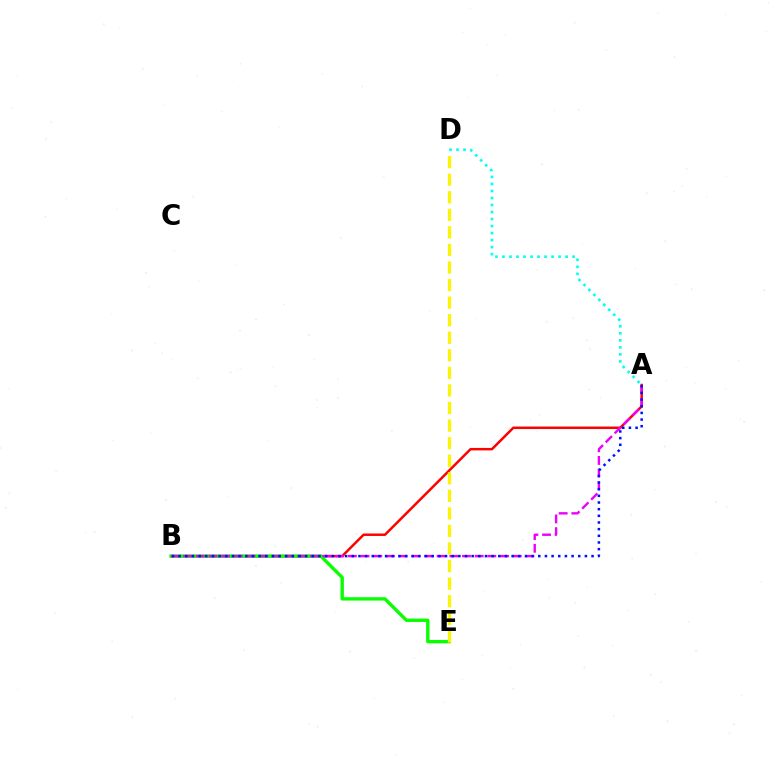{('A', 'B'): [{'color': '#ff0000', 'line_style': 'solid', 'thickness': 1.78}, {'color': '#ee00ff', 'line_style': 'dashed', 'thickness': 1.72}, {'color': '#0010ff', 'line_style': 'dotted', 'thickness': 1.81}], ('B', 'E'): [{'color': '#08ff00', 'line_style': 'solid', 'thickness': 2.41}], ('D', 'E'): [{'color': '#fcf500', 'line_style': 'dashed', 'thickness': 2.39}], ('A', 'D'): [{'color': '#00fff6', 'line_style': 'dotted', 'thickness': 1.91}]}